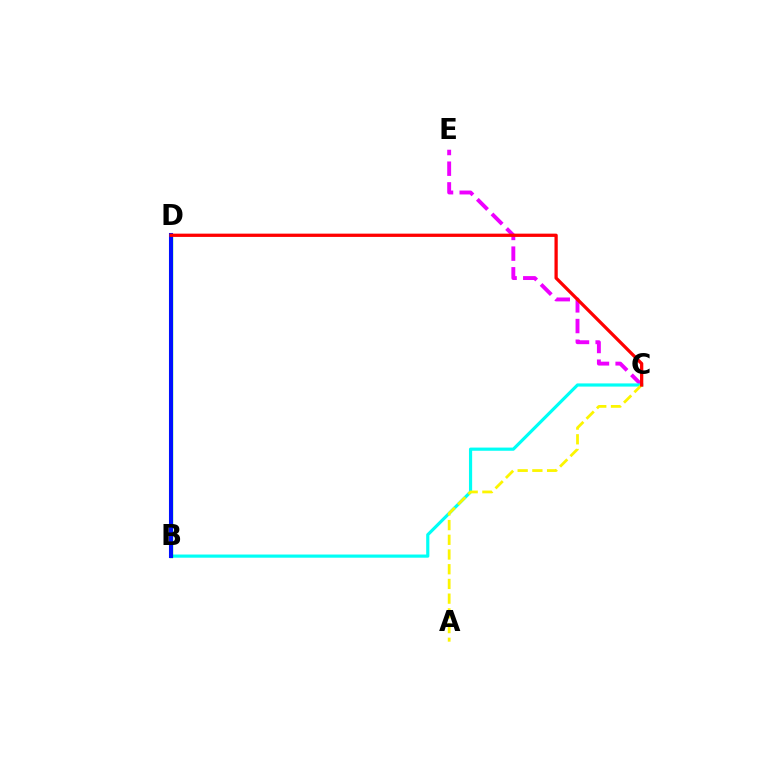{('C', 'E'): [{'color': '#ee00ff', 'line_style': 'dashed', 'thickness': 2.81}], ('B', 'C'): [{'color': '#00fff6', 'line_style': 'solid', 'thickness': 2.28}], ('B', 'D'): [{'color': '#08ff00', 'line_style': 'solid', 'thickness': 2.41}, {'color': '#0010ff', 'line_style': 'solid', 'thickness': 2.93}], ('A', 'C'): [{'color': '#fcf500', 'line_style': 'dashed', 'thickness': 2.0}], ('C', 'D'): [{'color': '#ff0000', 'line_style': 'solid', 'thickness': 2.35}]}